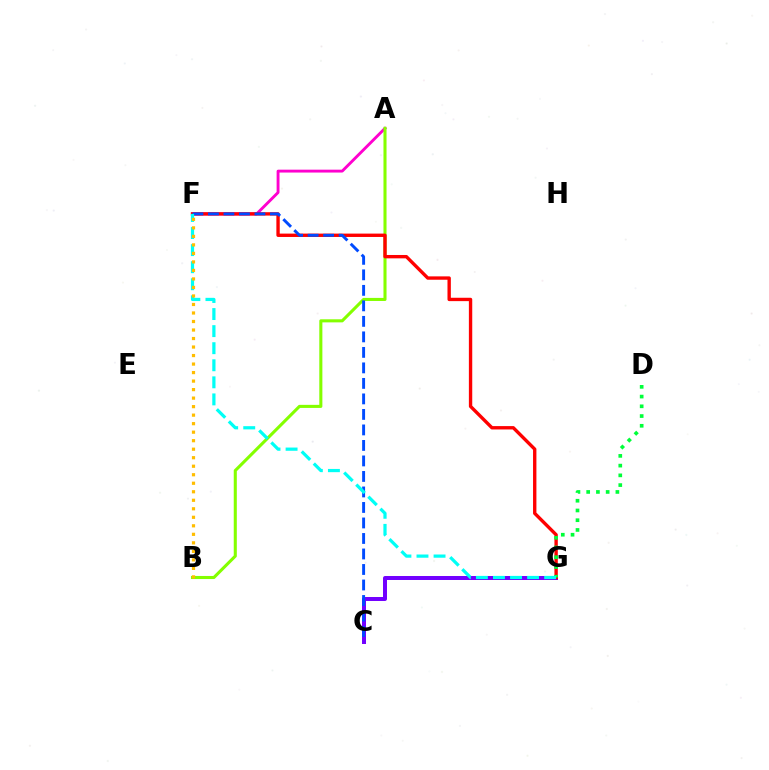{('A', 'F'): [{'color': '#ff00cf', 'line_style': 'solid', 'thickness': 2.07}], ('A', 'B'): [{'color': '#84ff00', 'line_style': 'solid', 'thickness': 2.21}], ('C', 'G'): [{'color': '#7200ff', 'line_style': 'solid', 'thickness': 2.87}], ('F', 'G'): [{'color': '#ff0000', 'line_style': 'solid', 'thickness': 2.43}, {'color': '#00fff6', 'line_style': 'dashed', 'thickness': 2.32}], ('C', 'F'): [{'color': '#004bff', 'line_style': 'dashed', 'thickness': 2.11}], ('D', 'G'): [{'color': '#00ff39', 'line_style': 'dotted', 'thickness': 2.65}], ('B', 'F'): [{'color': '#ffbd00', 'line_style': 'dotted', 'thickness': 2.31}]}